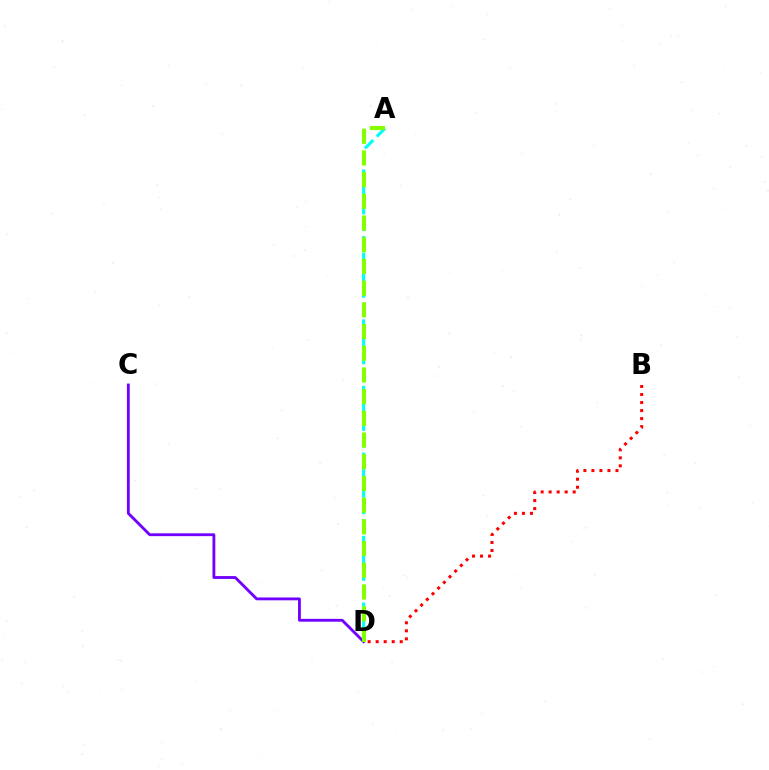{('B', 'D'): [{'color': '#ff0000', 'line_style': 'dotted', 'thickness': 2.18}], ('C', 'D'): [{'color': '#7200ff', 'line_style': 'solid', 'thickness': 2.04}], ('A', 'D'): [{'color': '#00fff6', 'line_style': 'dashed', 'thickness': 2.26}, {'color': '#84ff00', 'line_style': 'dashed', 'thickness': 2.95}]}